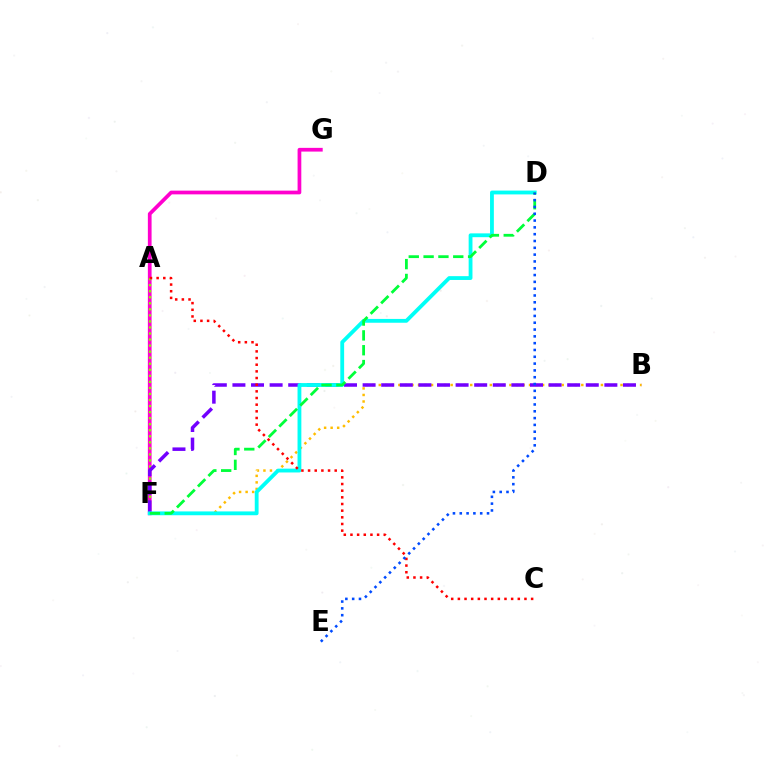{('F', 'G'): [{'color': '#ff00cf', 'line_style': 'solid', 'thickness': 2.68}], ('B', 'F'): [{'color': '#ffbd00', 'line_style': 'dotted', 'thickness': 1.77}, {'color': '#7200ff', 'line_style': 'dashed', 'thickness': 2.53}], ('A', 'F'): [{'color': '#84ff00', 'line_style': 'dotted', 'thickness': 1.64}], ('D', 'F'): [{'color': '#00fff6', 'line_style': 'solid', 'thickness': 2.75}, {'color': '#00ff39', 'line_style': 'dashed', 'thickness': 2.01}], ('A', 'C'): [{'color': '#ff0000', 'line_style': 'dotted', 'thickness': 1.81}], ('D', 'E'): [{'color': '#004bff', 'line_style': 'dotted', 'thickness': 1.85}]}